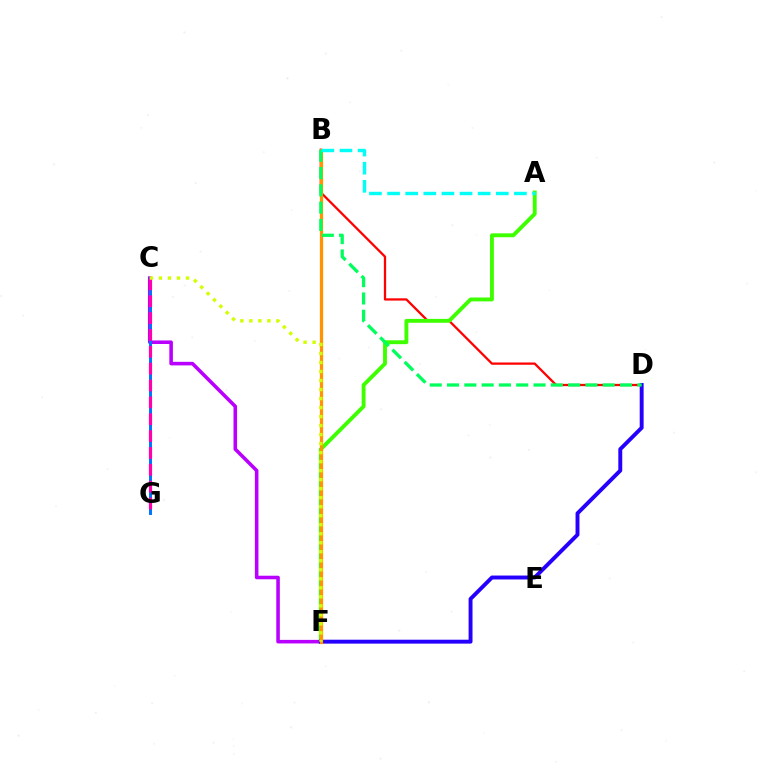{('B', 'D'): [{'color': '#ff0000', 'line_style': 'solid', 'thickness': 1.64}, {'color': '#00ff5c', 'line_style': 'dashed', 'thickness': 2.35}], ('A', 'F'): [{'color': '#3dff00', 'line_style': 'solid', 'thickness': 2.79}], ('C', 'F'): [{'color': '#b900ff', 'line_style': 'solid', 'thickness': 2.57}, {'color': '#d1ff00', 'line_style': 'dotted', 'thickness': 2.45}], ('D', 'F'): [{'color': '#2500ff', 'line_style': 'solid', 'thickness': 2.82}], ('B', 'F'): [{'color': '#ff9400', 'line_style': 'solid', 'thickness': 2.33}], ('C', 'G'): [{'color': '#0074ff', 'line_style': 'solid', 'thickness': 2.13}, {'color': '#ff00ac', 'line_style': 'dashed', 'thickness': 2.29}], ('A', 'B'): [{'color': '#00fff6', 'line_style': 'dashed', 'thickness': 2.46}]}